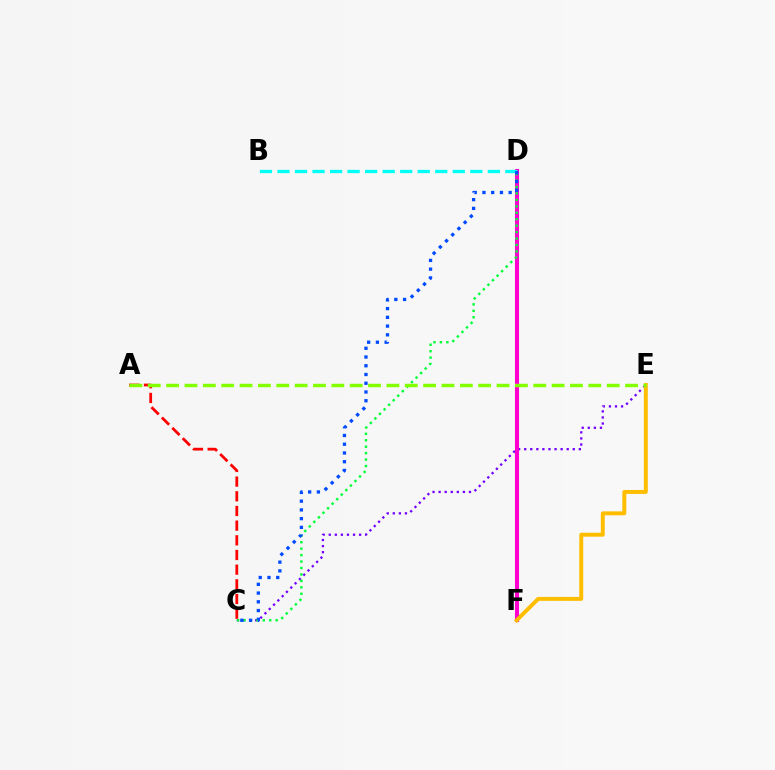{('C', 'E'): [{'color': '#7200ff', 'line_style': 'dotted', 'thickness': 1.65}], ('D', 'F'): [{'color': '#ff00cf', 'line_style': 'solid', 'thickness': 2.93}], ('B', 'D'): [{'color': '#00fff6', 'line_style': 'dashed', 'thickness': 2.38}], ('C', 'D'): [{'color': '#00ff39', 'line_style': 'dotted', 'thickness': 1.75}, {'color': '#004bff', 'line_style': 'dotted', 'thickness': 2.38}], ('A', 'C'): [{'color': '#ff0000', 'line_style': 'dashed', 'thickness': 1.99}], ('E', 'F'): [{'color': '#ffbd00', 'line_style': 'solid', 'thickness': 2.84}], ('A', 'E'): [{'color': '#84ff00', 'line_style': 'dashed', 'thickness': 2.49}]}